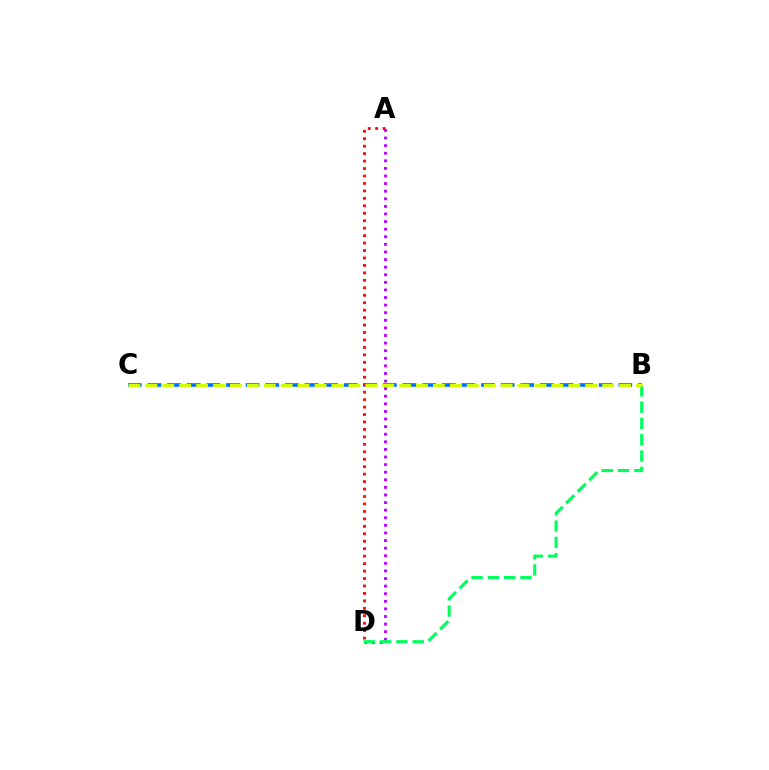{('A', 'D'): [{'color': '#b900ff', 'line_style': 'dotted', 'thickness': 2.06}, {'color': '#ff0000', 'line_style': 'dotted', 'thickness': 2.03}], ('B', 'D'): [{'color': '#00ff5c', 'line_style': 'dashed', 'thickness': 2.22}], ('B', 'C'): [{'color': '#0074ff', 'line_style': 'dashed', 'thickness': 2.67}, {'color': '#d1ff00', 'line_style': 'dashed', 'thickness': 2.3}]}